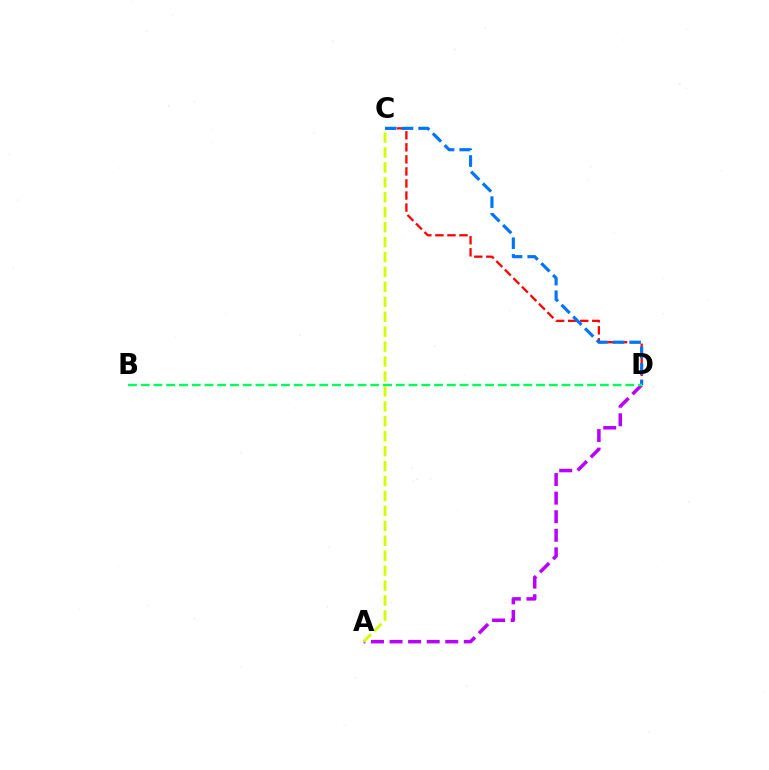{('C', 'D'): [{'color': '#ff0000', 'line_style': 'dashed', 'thickness': 1.64}, {'color': '#0074ff', 'line_style': 'dashed', 'thickness': 2.26}], ('A', 'D'): [{'color': '#b900ff', 'line_style': 'dashed', 'thickness': 2.52}], ('B', 'D'): [{'color': '#00ff5c', 'line_style': 'dashed', 'thickness': 1.73}], ('A', 'C'): [{'color': '#d1ff00', 'line_style': 'dashed', 'thickness': 2.03}]}